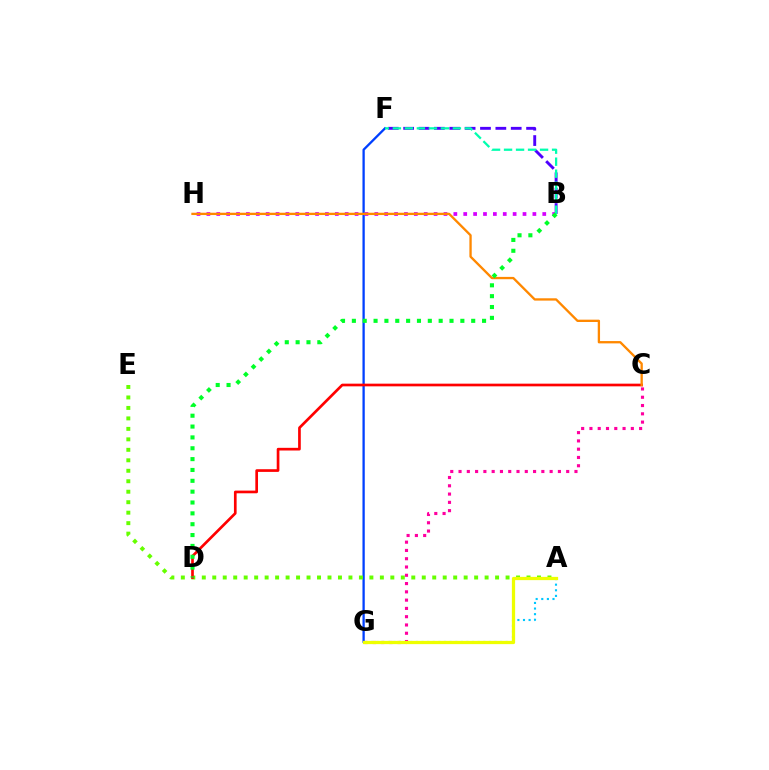{('A', 'G'): [{'color': '#00c7ff', 'line_style': 'dotted', 'thickness': 1.52}, {'color': '#eeff00', 'line_style': 'solid', 'thickness': 2.34}], ('B', 'F'): [{'color': '#4f00ff', 'line_style': 'dashed', 'thickness': 2.09}, {'color': '#00ffaf', 'line_style': 'dashed', 'thickness': 1.63}], ('F', 'G'): [{'color': '#003fff', 'line_style': 'solid', 'thickness': 1.65}], ('A', 'E'): [{'color': '#66ff00', 'line_style': 'dotted', 'thickness': 2.85}], ('B', 'H'): [{'color': '#d600ff', 'line_style': 'dotted', 'thickness': 2.68}], ('C', 'D'): [{'color': '#ff0000', 'line_style': 'solid', 'thickness': 1.93}], ('C', 'H'): [{'color': '#ff8800', 'line_style': 'solid', 'thickness': 1.67}], ('C', 'G'): [{'color': '#ff00a0', 'line_style': 'dotted', 'thickness': 2.25}], ('B', 'D'): [{'color': '#00ff27', 'line_style': 'dotted', 'thickness': 2.95}]}